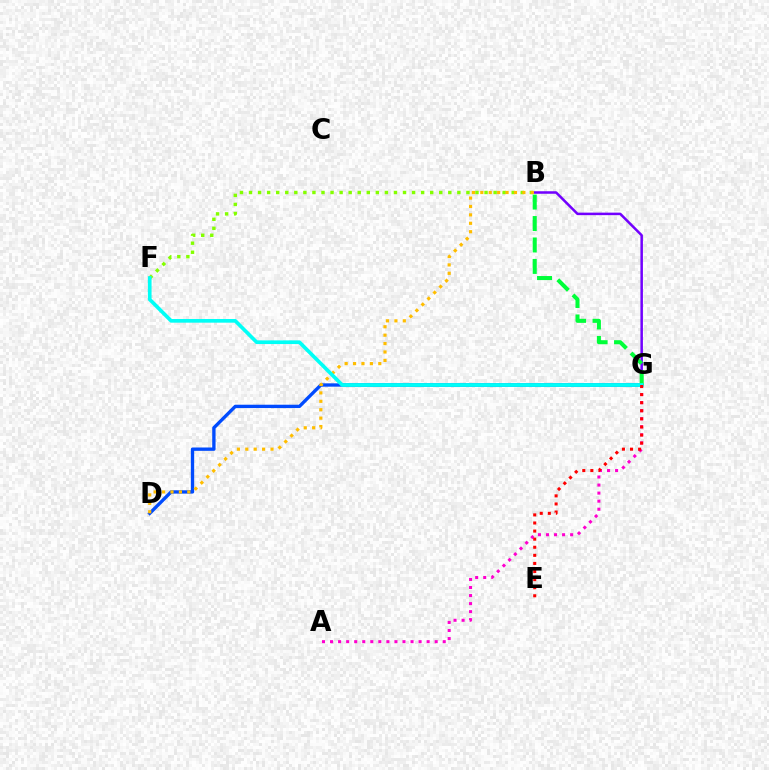{('D', 'G'): [{'color': '#004bff', 'line_style': 'solid', 'thickness': 2.4}], ('B', 'F'): [{'color': '#84ff00', 'line_style': 'dotted', 'thickness': 2.46}], ('B', 'G'): [{'color': '#7200ff', 'line_style': 'solid', 'thickness': 1.81}, {'color': '#00ff39', 'line_style': 'dashed', 'thickness': 2.91}], ('B', 'D'): [{'color': '#ffbd00', 'line_style': 'dotted', 'thickness': 2.29}], ('A', 'G'): [{'color': '#ff00cf', 'line_style': 'dotted', 'thickness': 2.19}], ('F', 'G'): [{'color': '#00fff6', 'line_style': 'solid', 'thickness': 2.64}], ('E', 'G'): [{'color': '#ff0000', 'line_style': 'dotted', 'thickness': 2.2}]}